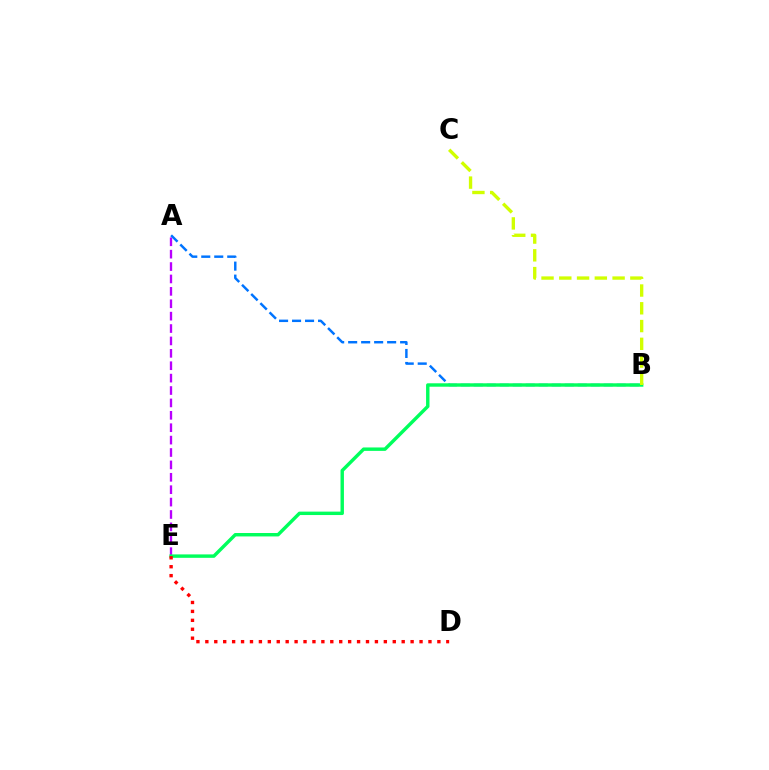{('A', 'E'): [{'color': '#b900ff', 'line_style': 'dashed', 'thickness': 1.68}], ('A', 'B'): [{'color': '#0074ff', 'line_style': 'dashed', 'thickness': 1.76}], ('B', 'E'): [{'color': '#00ff5c', 'line_style': 'solid', 'thickness': 2.46}], ('D', 'E'): [{'color': '#ff0000', 'line_style': 'dotted', 'thickness': 2.42}], ('B', 'C'): [{'color': '#d1ff00', 'line_style': 'dashed', 'thickness': 2.41}]}